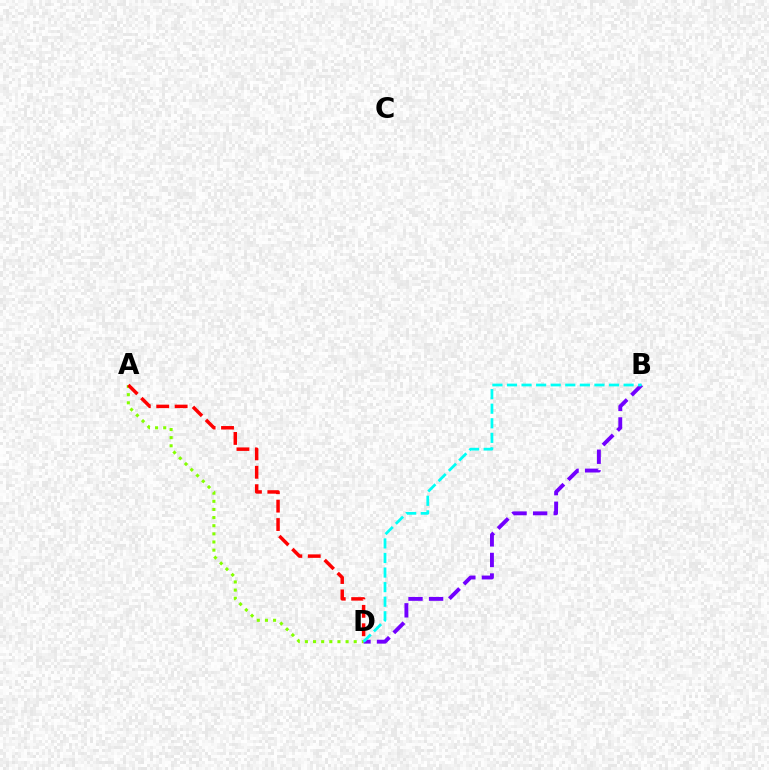{('A', 'D'): [{'color': '#84ff00', 'line_style': 'dotted', 'thickness': 2.21}, {'color': '#ff0000', 'line_style': 'dashed', 'thickness': 2.5}], ('B', 'D'): [{'color': '#7200ff', 'line_style': 'dashed', 'thickness': 2.79}, {'color': '#00fff6', 'line_style': 'dashed', 'thickness': 1.98}]}